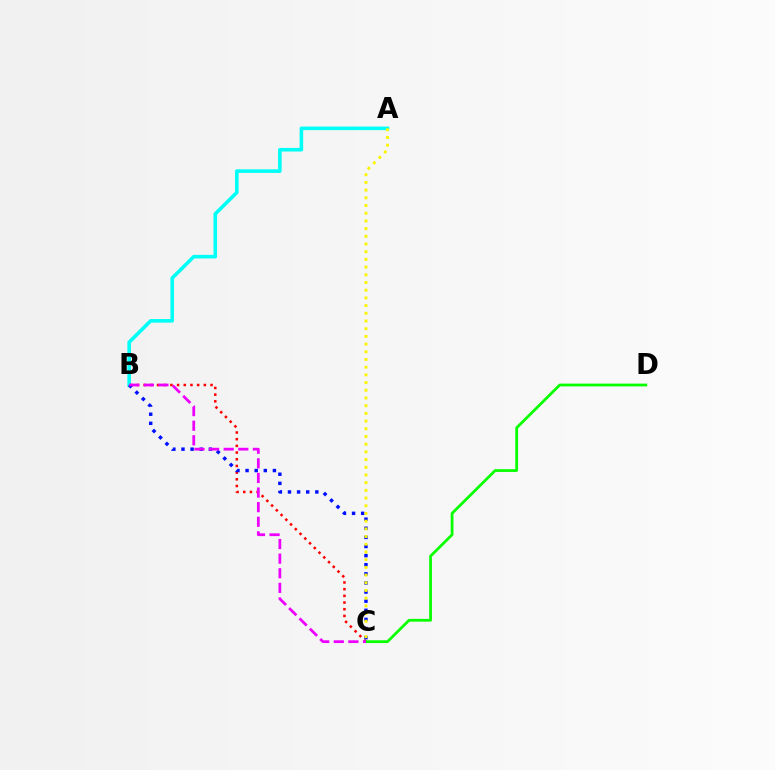{('B', 'C'): [{'color': '#ff0000', 'line_style': 'dotted', 'thickness': 1.82}, {'color': '#0010ff', 'line_style': 'dotted', 'thickness': 2.48}, {'color': '#ee00ff', 'line_style': 'dashed', 'thickness': 1.98}], ('A', 'B'): [{'color': '#00fff6', 'line_style': 'solid', 'thickness': 2.58}], ('C', 'D'): [{'color': '#08ff00', 'line_style': 'solid', 'thickness': 2.0}], ('A', 'C'): [{'color': '#fcf500', 'line_style': 'dotted', 'thickness': 2.09}]}